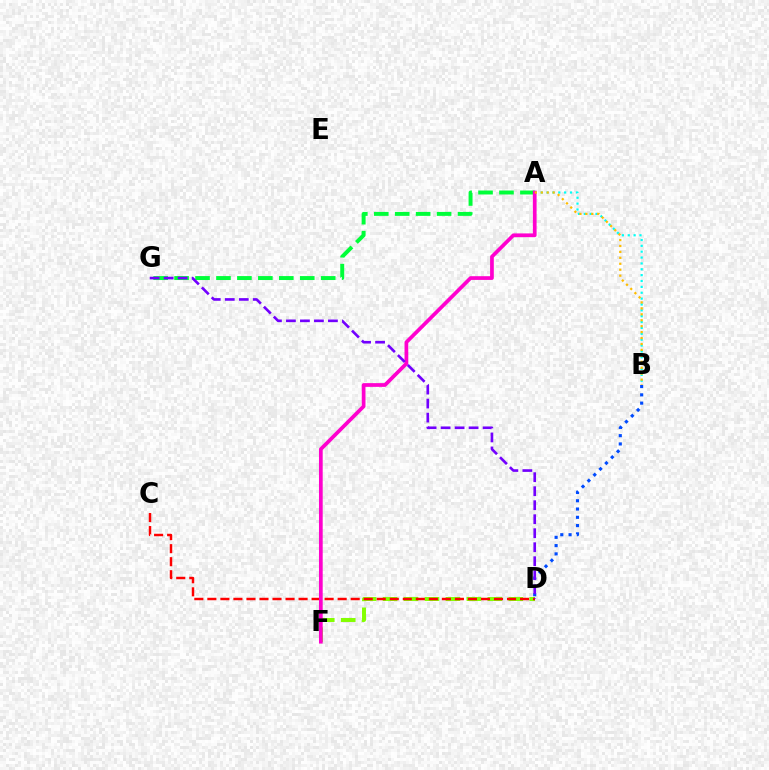{('D', 'F'): [{'color': '#84ff00', 'line_style': 'dashed', 'thickness': 2.85}], ('A', 'B'): [{'color': '#00fff6', 'line_style': 'dotted', 'thickness': 1.59}, {'color': '#ffbd00', 'line_style': 'dotted', 'thickness': 1.61}], ('A', 'G'): [{'color': '#00ff39', 'line_style': 'dashed', 'thickness': 2.85}], ('C', 'D'): [{'color': '#ff0000', 'line_style': 'dashed', 'thickness': 1.77}], ('A', 'F'): [{'color': '#ff00cf', 'line_style': 'solid', 'thickness': 2.68}], ('B', 'D'): [{'color': '#004bff', 'line_style': 'dotted', 'thickness': 2.25}], ('D', 'G'): [{'color': '#7200ff', 'line_style': 'dashed', 'thickness': 1.9}]}